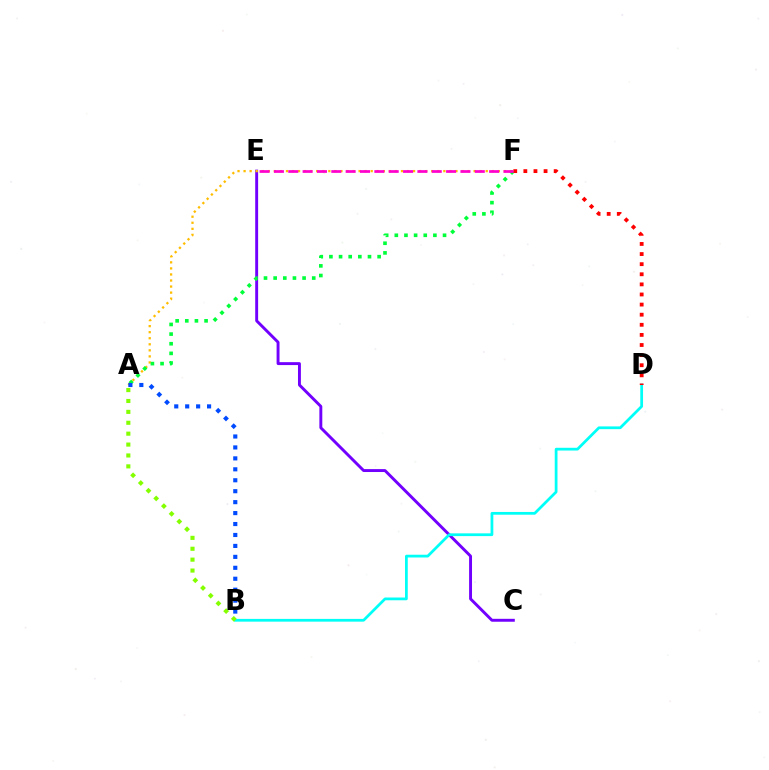{('C', 'E'): [{'color': '#7200ff', 'line_style': 'solid', 'thickness': 2.1}], ('B', 'D'): [{'color': '#00fff6', 'line_style': 'solid', 'thickness': 1.98}], ('A', 'F'): [{'color': '#ffbd00', 'line_style': 'dotted', 'thickness': 1.64}, {'color': '#00ff39', 'line_style': 'dotted', 'thickness': 2.62}], ('A', 'B'): [{'color': '#004bff', 'line_style': 'dotted', 'thickness': 2.97}, {'color': '#84ff00', 'line_style': 'dotted', 'thickness': 2.96}], ('D', 'F'): [{'color': '#ff0000', 'line_style': 'dotted', 'thickness': 2.75}], ('E', 'F'): [{'color': '#ff00cf', 'line_style': 'dashed', 'thickness': 1.95}]}